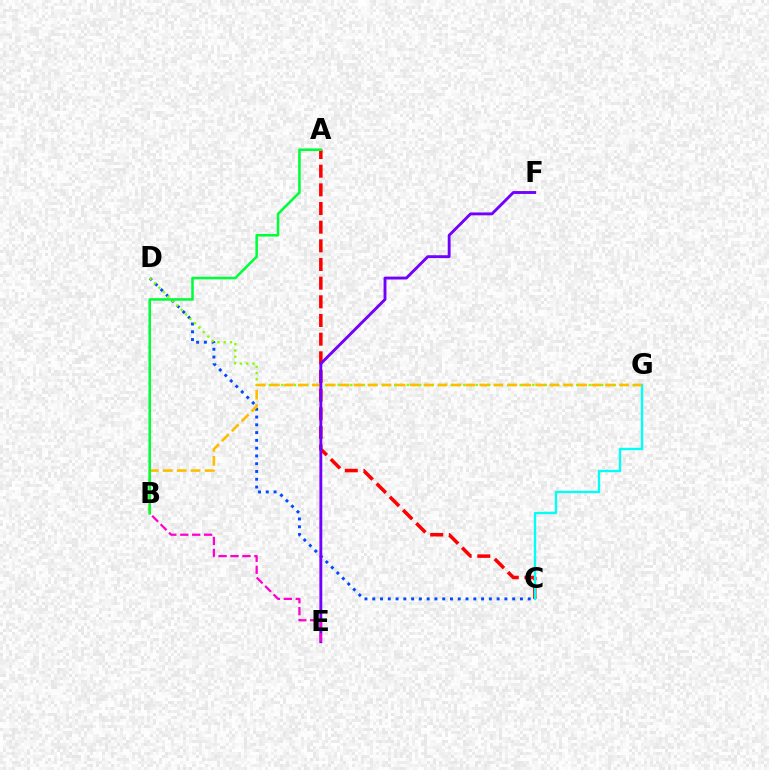{('A', 'C'): [{'color': '#ff0000', 'line_style': 'dashed', 'thickness': 2.54}], ('C', 'D'): [{'color': '#004bff', 'line_style': 'dotted', 'thickness': 2.11}], ('D', 'G'): [{'color': '#84ff00', 'line_style': 'dotted', 'thickness': 1.7}], ('C', 'G'): [{'color': '#00fff6', 'line_style': 'solid', 'thickness': 1.69}], ('B', 'G'): [{'color': '#ffbd00', 'line_style': 'dashed', 'thickness': 1.9}], ('E', 'F'): [{'color': '#7200ff', 'line_style': 'solid', 'thickness': 2.07}], ('A', 'B'): [{'color': '#00ff39', 'line_style': 'solid', 'thickness': 1.84}], ('B', 'E'): [{'color': '#ff00cf', 'line_style': 'dashed', 'thickness': 1.62}]}